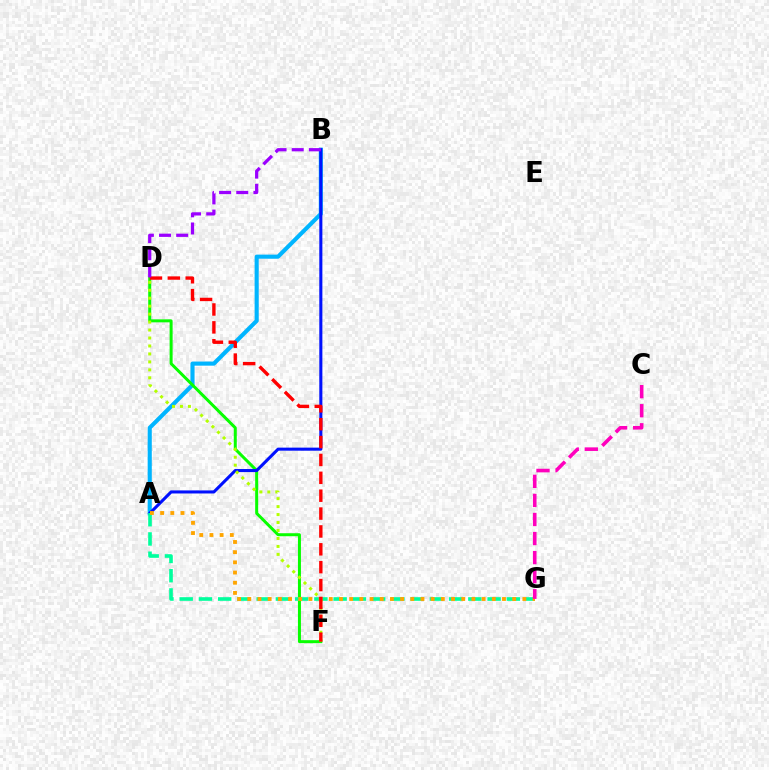{('A', 'B'): [{'color': '#00b5ff', 'line_style': 'solid', 'thickness': 2.96}, {'color': '#0010ff', 'line_style': 'solid', 'thickness': 2.21}], ('D', 'F'): [{'color': '#08ff00', 'line_style': 'solid', 'thickness': 2.16}, {'color': '#b3ff00', 'line_style': 'dotted', 'thickness': 2.16}, {'color': '#ff0000', 'line_style': 'dashed', 'thickness': 2.43}], ('A', 'G'): [{'color': '#00ff9d', 'line_style': 'dashed', 'thickness': 2.61}, {'color': '#ffa500', 'line_style': 'dotted', 'thickness': 2.77}], ('B', 'D'): [{'color': '#9b00ff', 'line_style': 'dashed', 'thickness': 2.33}], ('C', 'G'): [{'color': '#ff00bd', 'line_style': 'dashed', 'thickness': 2.59}]}